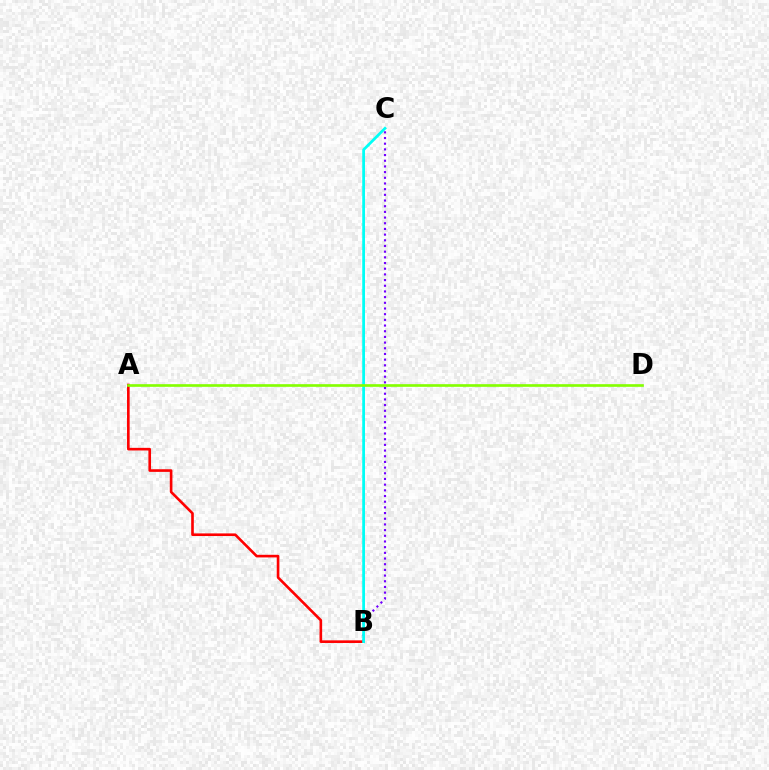{('B', 'C'): [{'color': '#7200ff', 'line_style': 'dotted', 'thickness': 1.54}, {'color': '#00fff6', 'line_style': 'solid', 'thickness': 1.98}], ('A', 'B'): [{'color': '#ff0000', 'line_style': 'solid', 'thickness': 1.89}], ('A', 'D'): [{'color': '#84ff00', 'line_style': 'solid', 'thickness': 1.91}]}